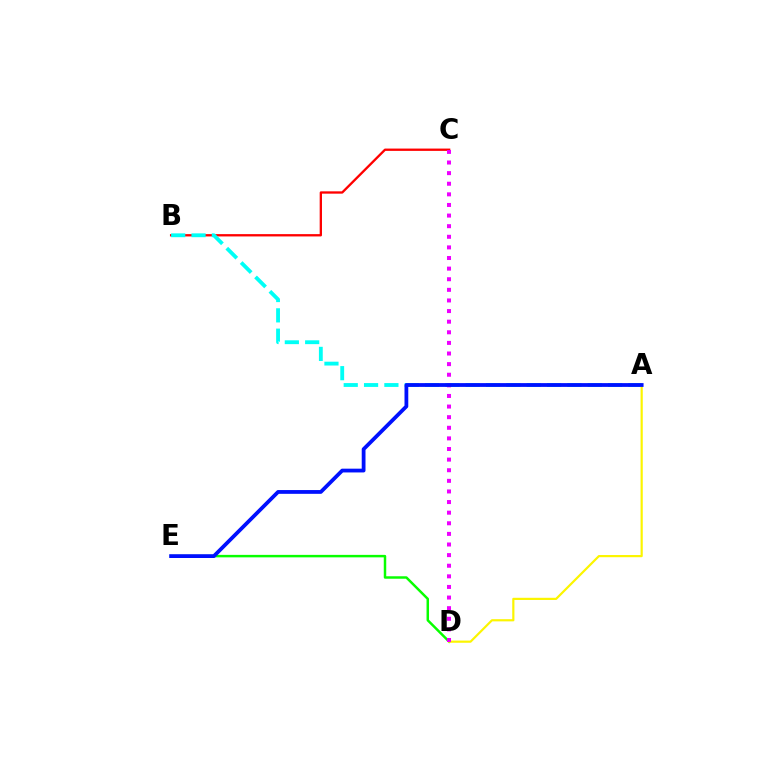{('D', 'E'): [{'color': '#08ff00', 'line_style': 'solid', 'thickness': 1.78}], ('B', 'C'): [{'color': '#ff0000', 'line_style': 'solid', 'thickness': 1.67}], ('A', 'B'): [{'color': '#00fff6', 'line_style': 'dashed', 'thickness': 2.76}], ('A', 'D'): [{'color': '#fcf500', 'line_style': 'solid', 'thickness': 1.58}], ('C', 'D'): [{'color': '#ee00ff', 'line_style': 'dotted', 'thickness': 2.88}], ('A', 'E'): [{'color': '#0010ff', 'line_style': 'solid', 'thickness': 2.72}]}